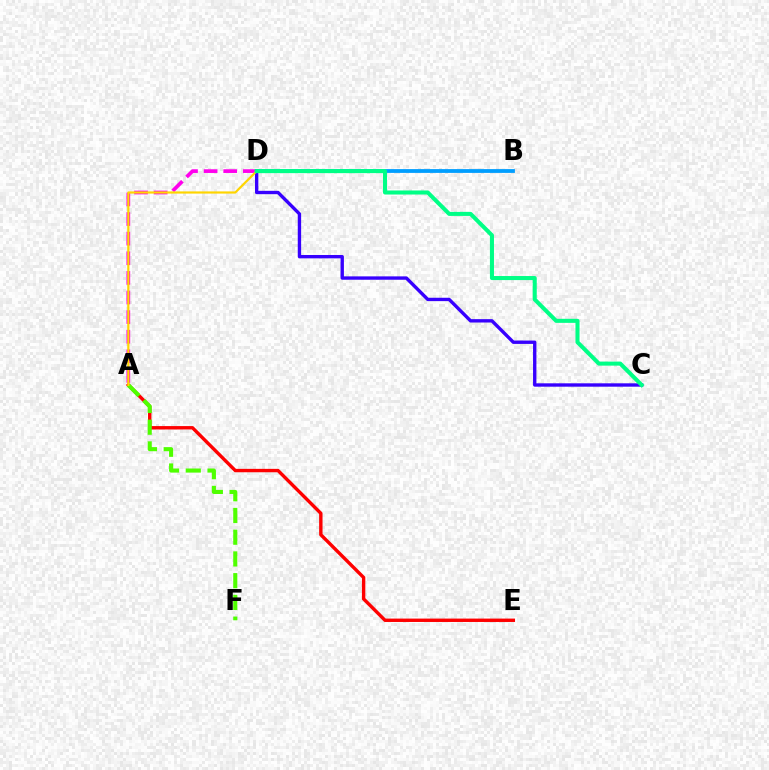{('A', 'E'): [{'color': '#ff0000', 'line_style': 'solid', 'thickness': 2.44}], ('C', 'D'): [{'color': '#3700ff', 'line_style': 'solid', 'thickness': 2.43}, {'color': '#00ff86', 'line_style': 'solid', 'thickness': 2.92}], ('A', 'F'): [{'color': '#4fff00', 'line_style': 'dashed', 'thickness': 2.95}], ('A', 'D'): [{'color': '#ff00ed', 'line_style': 'dashed', 'thickness': 2.66}, {'color': '#ffd500', 'line_style': 'solid', 'thickness': 1.57}], ('B', 'D'): [{'color': '#009eff', 'line_style': 'solid', 'thickness': 2.73}]}